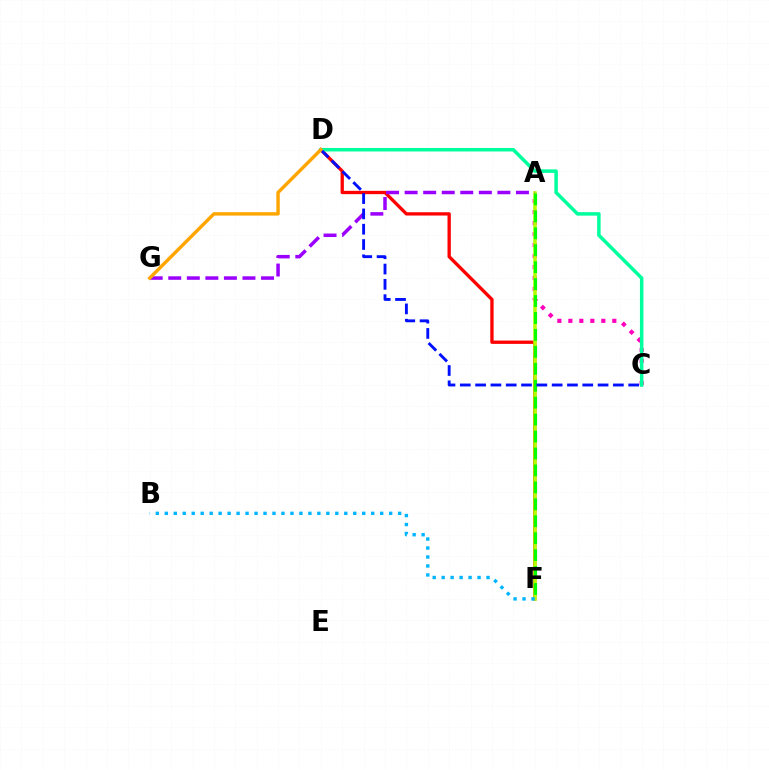{('A', 'C'): [{'color': '#ff00bd', 'line_style': 'dotted', 'thickness': 2.99}], ('D', 'F'): [{'color': '#ff0000', 'line_style': 'solid', 'thickness': 2.38}], ('A', 'F'): [{'color': '#b3ff00', 'line_style': 'solid', 'thickness': 2.54}, {'color': '#08ff00', 'line_style': 'dashed', 'thickness': 2.3}], ('C', 'D'): [{'color': '#00ff9d', 'line_style': 'solid', 'thickness': 2.52}, {'color': '#0010ff', 'line_style': 'dashed', 'thickness': 2.08}], ('A', 'G'): [{'color': '#9b00ff', 'line_style': 'dashed', 'thickness': 2.52}], ('B', 'F'): [{'color': '#00b5ff', 'line_style': 'dotted', 'thickness': 2.44}], ('D', 'G'): [{'color': '#ffa500', 'line_style': 'solid', 'thickness': 2.45}]}